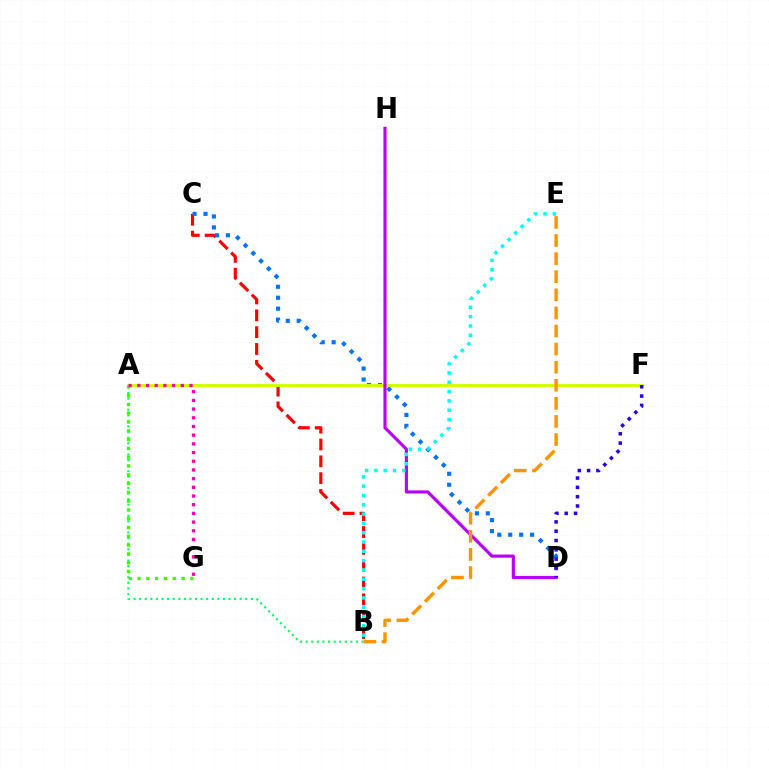{('B', 'C'): [{'color': '#ff0000', 'line_style': 'dashed', 'thickness': 2.29}], ('C', 'D'): [{'color': '#0074ff', 'line_style': 'dotted', 'thickness': 2.97}], ('A', 'B'): [{'color': '#00ff5c', 'line_style': 'dotted', 'thickness': 1.52}], ('A', 'F'): [{'color': '#d1ff00', 'line_style': 'solid', 'thickness': 2.1}], ('A', 'G'): [{'color': '#3dff00', 'line_style': 'dotted', 'thickness': 2.39}, {'color': '#ff00ac', 'line_style': 'dotted', 'thickness': 2.36}], ('D', 'H'): [{'color': '#b900ff', 'line_style': 'solid', 'thickness': 2.27}], ('B', 'E'): [{'color': '#ff9400', 'line_style': 'dashed', 'thickness': 2.46}, {'color': '#00fff6', 'line_style': 'dotted', 'thickness': 2.53}], ('D', 'F'): [{'color': '#2500ff', 'line_style': 'dotted', 'thickness': 2.53}]}